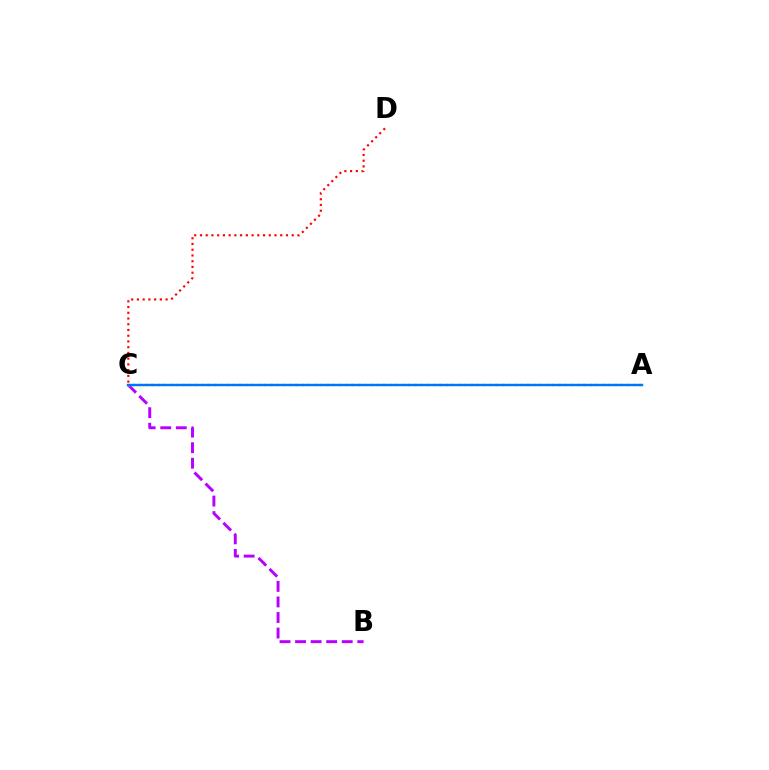{('B', 'C'): [{'color': '#b900ff', 'line_style': 'dashed', 'thickness': 2.11}], ('A', 'C'): [{'color': '#00ff5c', 'line_style': 'dotted', 'thickness': 1.7}, {'color': '#d1ff00', 'line_style': 'solid', 'thickness': 1.67}, {'color': '#0074ff', 'line_style': 'solid', 'thickness': 1.69}], ('C', 'D'): [{'color': '#ff0000', 'line_style': 'dotted', 'thickness': 1.56}]}